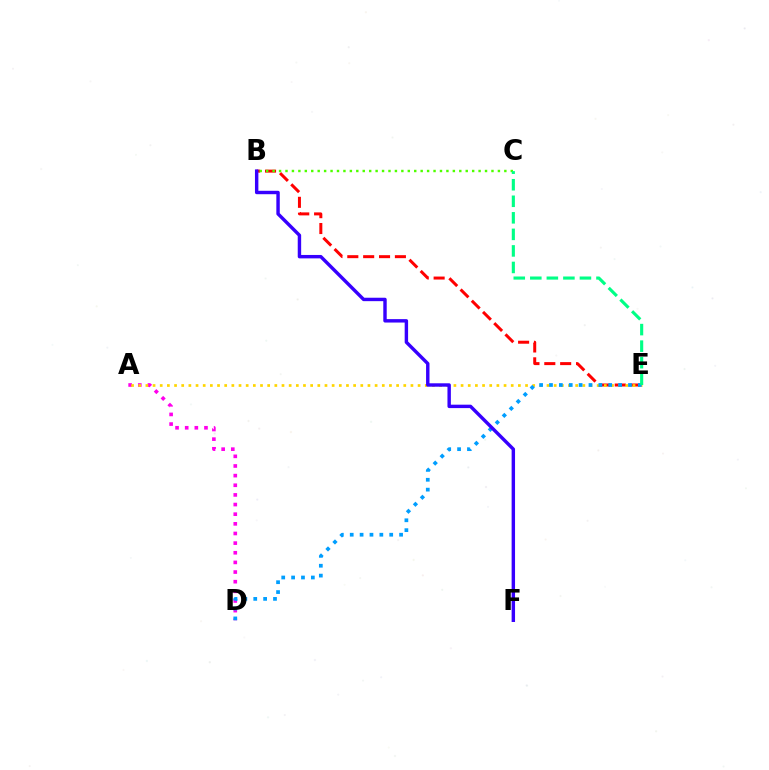{('A', 'D'): [{'color': '#ff00ed', 'line_style': 'dotted', 'thickness': 2.62}], ('B', 'E'): [{'color': '#ff0000', 'line_style': 'dashed', 'thickness': 2.16}], ('A', 'E'): [{'color': '#ffd500', 'line_style': 'dotted', 'thickness': 1.95}], ('B', 'C'): [{'color': '#4fff00', 'line_style': 'dotted', 'thickness': 1.75}], ('D', 'E'): [{'color': '#009eff', 'line_style': 'dotted', 'thickness': 2.68}], ('C', 'E'): [{'color': '#00ff86', 'line_style': 'dashed', 'thickness': 2.25}], ('B', 'F'): [{'color': '#3700ff', 'line_style': 'solid', 'thickness': 2.46}]}